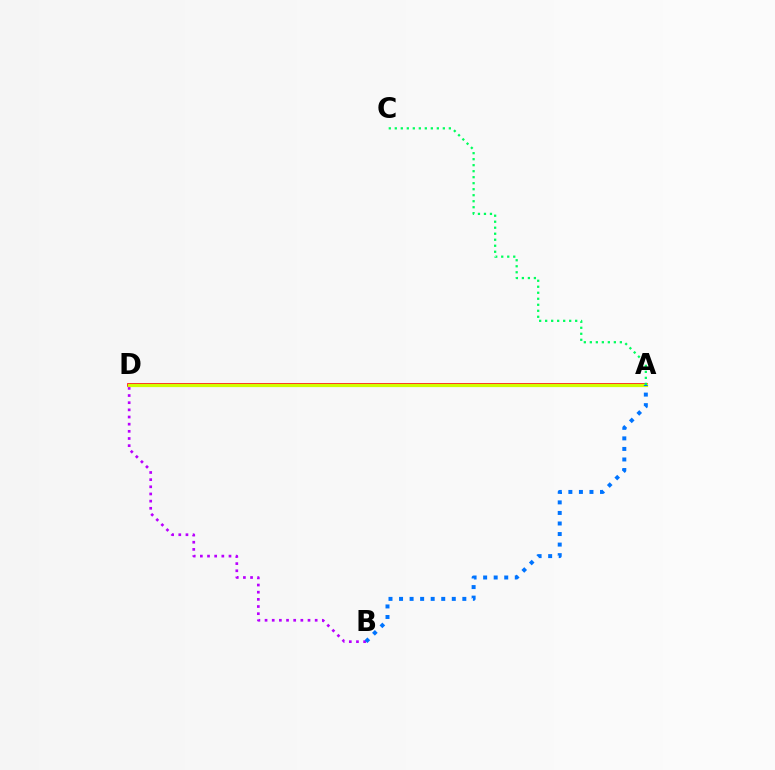{('B', 'D'): [{'color': '#b900ff', 'line_style': 'dotted', 'thickness': 1.95}], ('A', 'D'): [{'color': '#ff0000', 'line_style': 'solid', 'thickness': 2.61}, {'color': '#d1ff00', 'line_style': 'solid', 'thickness': 2.31}], ('A', 'B'): [{'color': '#0074ff', 'line_style': 'dotted', 'thickness': 2.87}], ('A', 'C'): [{'color': '#00ff5c', 'line_style': 'dotted', 'thickness': 1.63}]}